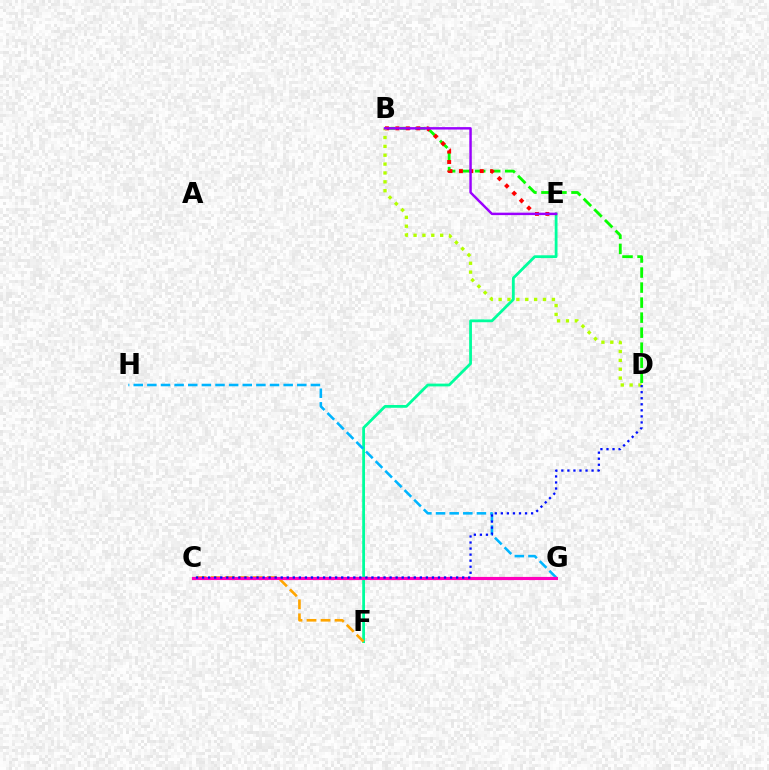{('E', 'F'): [{'color': '#00ff9d', 'line_style': 'solid', 'thickness': 2.01}], ('G', 'H'): [{'color': '#00b5ff', 'line_style': 'dashed', 'thickness': 1.85}], ('C', 'F'): [{'color': '#ffa500', 'line_style': 'dashed', 'thickness': 1.9}], ('B', 'D'): [{'color': '#08ff00', 'line_style': 'dashed', 'thickness': 2.04}, {'color': '#b3ff00', 'line_style': 'dotted', 'thickness': 2.41}], ('B', 'E'): [{'color': '#ff0000', 'line_style': 'dotted', 'thickness': 2.83}, {'color': '#9b00ff', 'line_style': 'solid', 'thickness': 1.76}], ('C', 'G'): [{'color': '#ff00bd', 'line_style': 'solid', 'thickness': 2.27}], ('C', 'D'): [{'color': '#0010ff', 'line_style': 'dotted', 'thickness': 1.64}]}